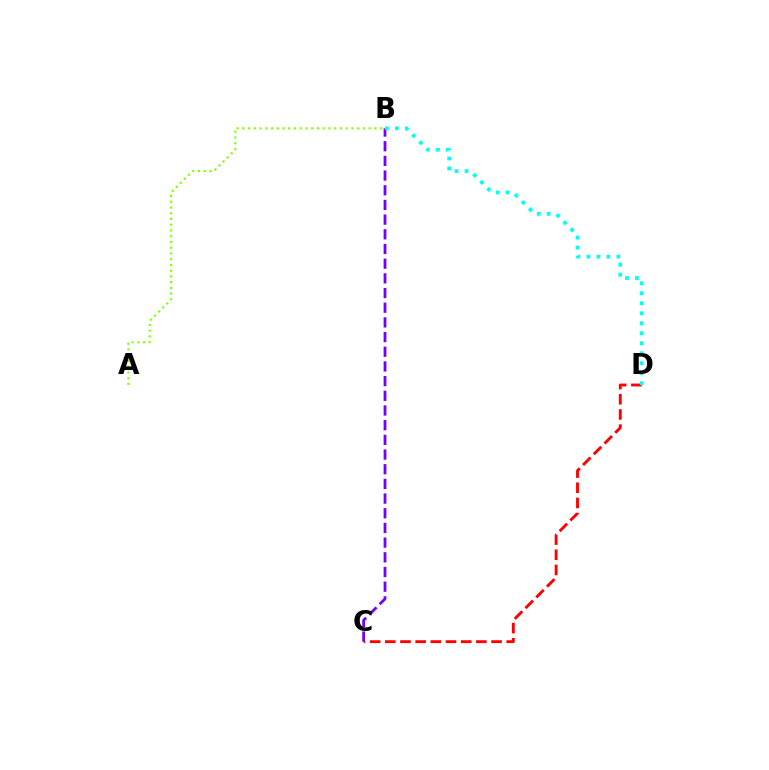{('A', 'B'): [{'color': '#84ff00', 'line_style': 'dotted', 'thickness': 1.56}], ('C', 'D'): [{'color': '#ff0000', 'line_style': 'dashed', 'thickness': 2.06}], ('B', 'C'): [{'color': '#7200ff', 'line_style': 'dashed', 'thickness': 1.99}], ('B', 'D'): [{'color': '#00fff6', 'line_style': 'dotted', 'thickness': 2.71}]}